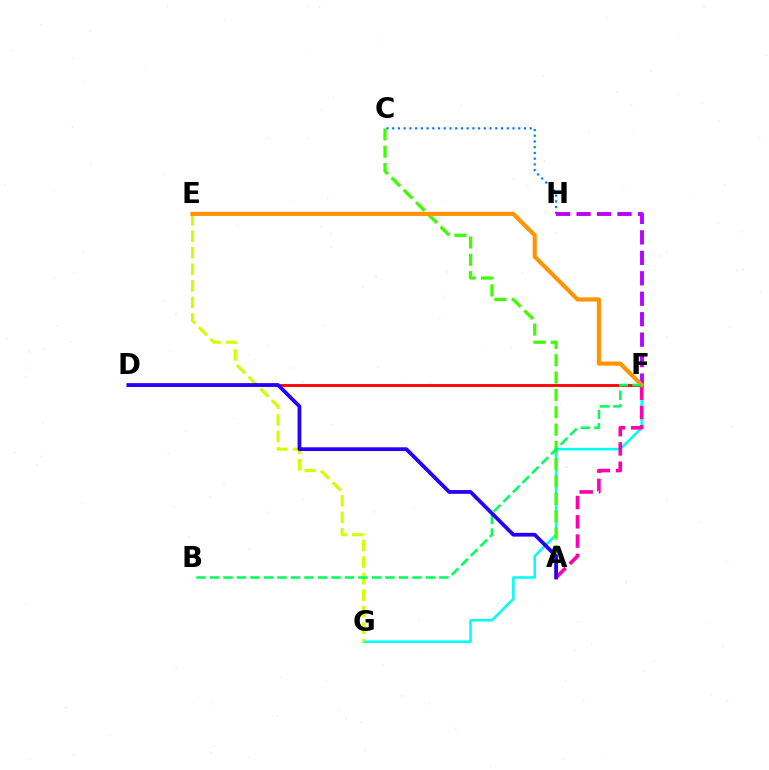{('F', 'G'): [{'color': '#00fff6', 'line_style': 'solid', 'thickness': 1.84}], ('A', 'C'): [{'color': '#3dff00', 'line_style': 'dashed', 'thickness': 2.36}], ('E', 'G'): [{'color': '#d1ff00', 'line_style': 'dashed', 'thickness': 2.25}], ('A', 'F'): [{'color': '#ff00ac', 'line_style': 'dashed', 'thickness': 2.62}], ('C', 'H'): [{'color': '#0074ff', 'line_style': 'dotted', 'thickness': 1.56}], ('F', 'H'): [{'color': '#b900ff', 'line_style': 'dashed', 'thickness': 2.78}], ('D', 'F'): [{'color': '#ff0000', 'line_style': 'solid', 'thickness': 2.03}], ('E', 'F'): [{'color': '#ff9400', 'line_style': 'solid', 'thickness': 2.98}], ('B', 'F'): [{'color': '#00ff5c', 'line_style': 'dashed', 'thickness': 1.83}], ('A', 'D'): [{'color': '#2500ff', 'line_style': 'solid', 'thickness': 2.7}]}